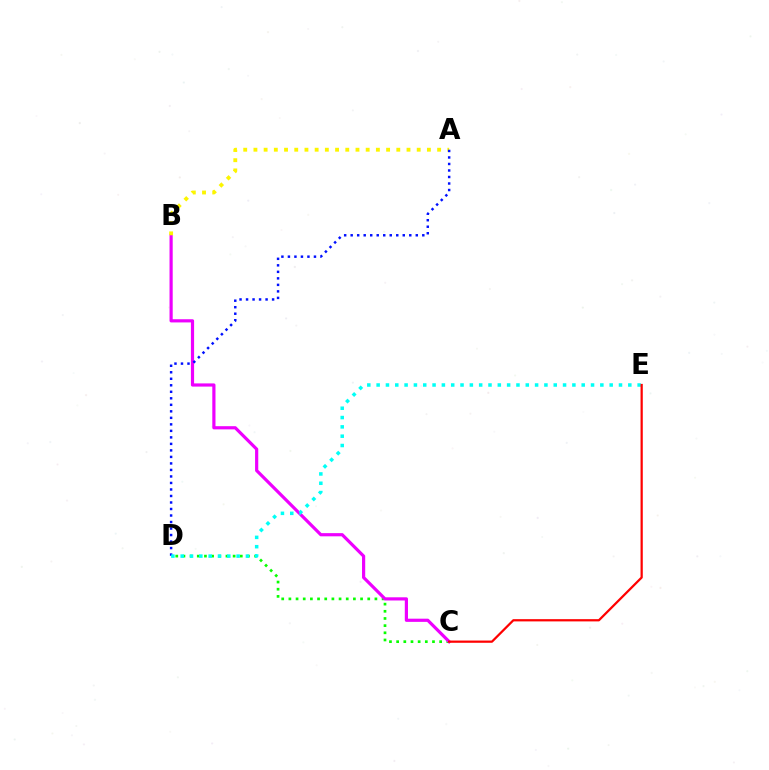{('C', 'D'): [{'color': '#08ff00', 'line_style': 'dotted', 'thickness': 1.95}], ('B', 'C'): [{'color': '#ee00ff', 'line_style': 'solid', 'thickness': 2.29}], ('A', 'B'): [{'color': '#fcf500', 'line_style': 'dotted', 'thickness': 2.77}], ('A', 'D'): [{'color': '#0010ff', 'line_style': 'dotted', 'thickness': 1.77}], ('D', 'E'): [{'color': '#00fff6', 'line_style': 'dotted', 'thickness': 2.53}], ('C', 'E'): [{'color': '#ff0000', 'line_style': 'solid', 'thickness': 1.61}]}